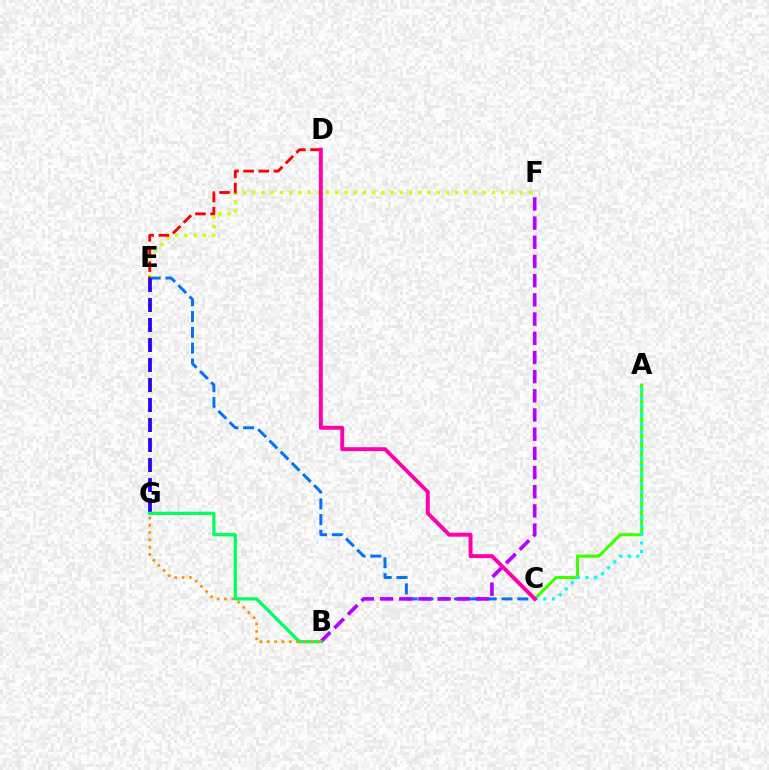{('C', 'E'): [{'color': '#0074ff', 'line_style': 'dashed', 'thickness': 2.15}], ('E', 'F'): [{'color': '#d1ff00', 'line_style': 'dotted', 'thickness': 2.51}], ('D', 'E'): [{'color': '#ff0000', 'line_style': 'dashed', 'thickness': 2.06}], ('E', 'G'): [{'color': '#2500ff', 'line_style': 'dashed', 'thickness': 2.72}], ('A', 'C'): [{'color': '#3dff00', 'line_style': 'solid', 'thickness': 2.2}, {'color': '#00fff6', 'line_style': 'dotted', 'thickness': 2.31}], ('B', 'F'): [{'color': '#b900ff', 'line_style': 'dashed', 'thickness': 2.61}], ('B', 'G'): [{'color': '#00ff5c', 'line_style': 'solid', 'thickness': 2.34}, {'color': '#ff9400', 'line_style': 'dotted', 'thickness': 1.99}], ('C', 'D'): [{'color': '#ff00ac', 'line_style': 'solid', 'thickness': 2.82}]}